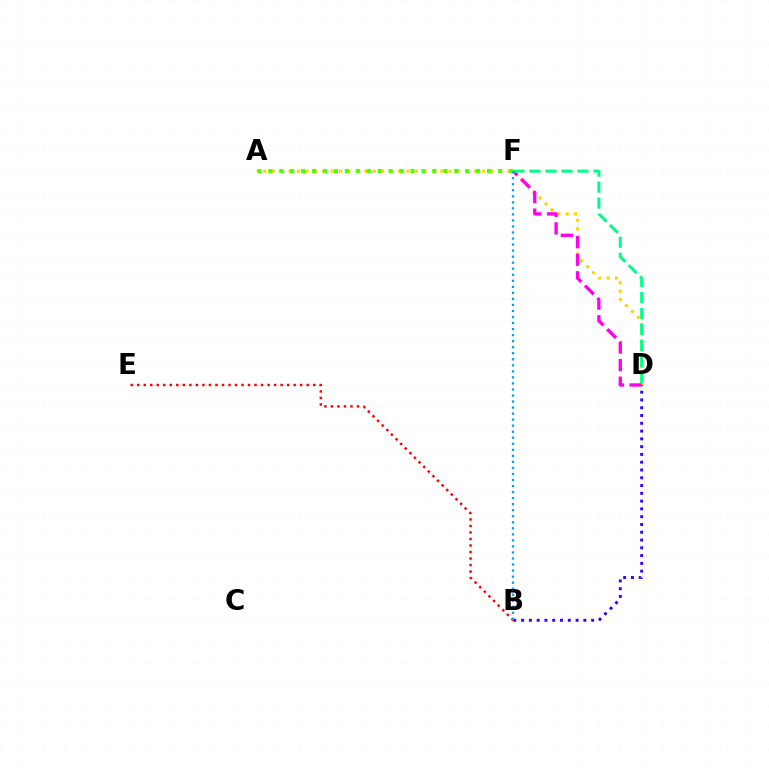{('B', 'E'): [{'color': '#ff0000', 'line_style': 'dotted', 'thickness': 1.77}], ('A', 'D'): [{'color': '#ffd500', 'line_style': 'dotted', 'thickness': 2.29}], ('B', 'D'): [{'color': '#3700ff', 'line_style': 'dotted', 'thickness': 2.11}], ('D', 'F'): [{'color': '#ff00ed', 'line_style': 'dashed', 'thickness': 2.39}, {'color': '#00ff86', 'line_style': 'dashed', 'thickness': 2.17}], ('A', 'F'): [{'color': '#4fff00', 'line_style': 'dotted', 'thickness': 2.97}], ('B', 'F'): [{'color': '#009eff', 'line_style': 'dotted', 'thickness': 1.64}]}